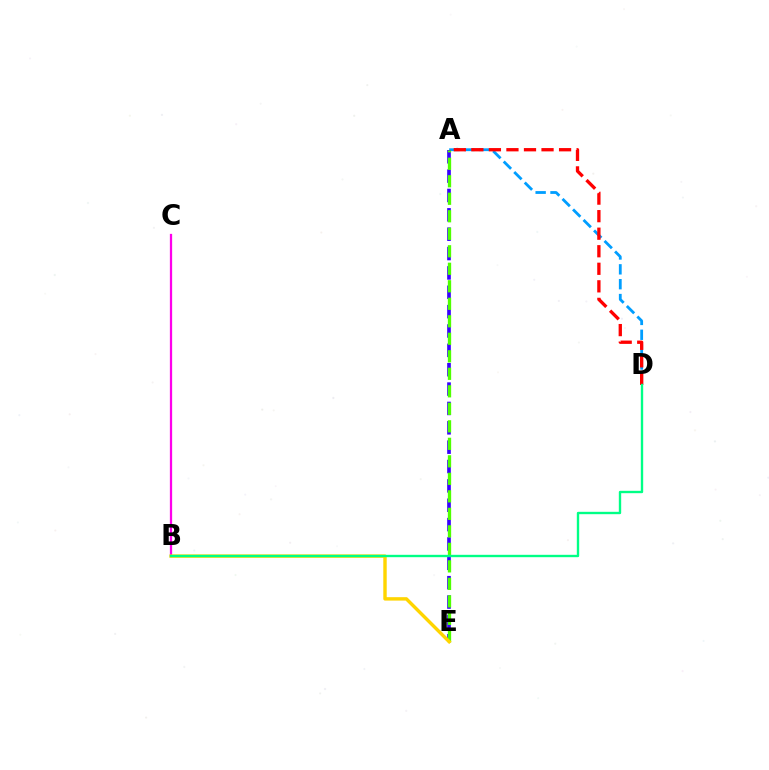{('A', 'D'): [{'color': '#009eff', 'line_style': 'dashed', 'thickness': 2.02}, {'color': '#ff0000', 'line_style': 'dashed', 'thickness': 2.38}], ('B', 'C'): [{'color': '#ff00ed', 'line_style': 'solid', 'thickness': 1.63}], ('A', 'E'): [{'color': '#3700ff', 'line_style': 'dashed', 'thickness': 2.63}, {'color': '#4fff00', 'line_style': 'dashed', 'thickness': 2.38}], ('B', 'E'): [{'color': '#ffd500', 'line_style': 'solid', 'thickness': 2.46}], ('B', 'D'): [{'color': '#00ff86', 'line_style': 'solid', 'thickness': 1.71}]}